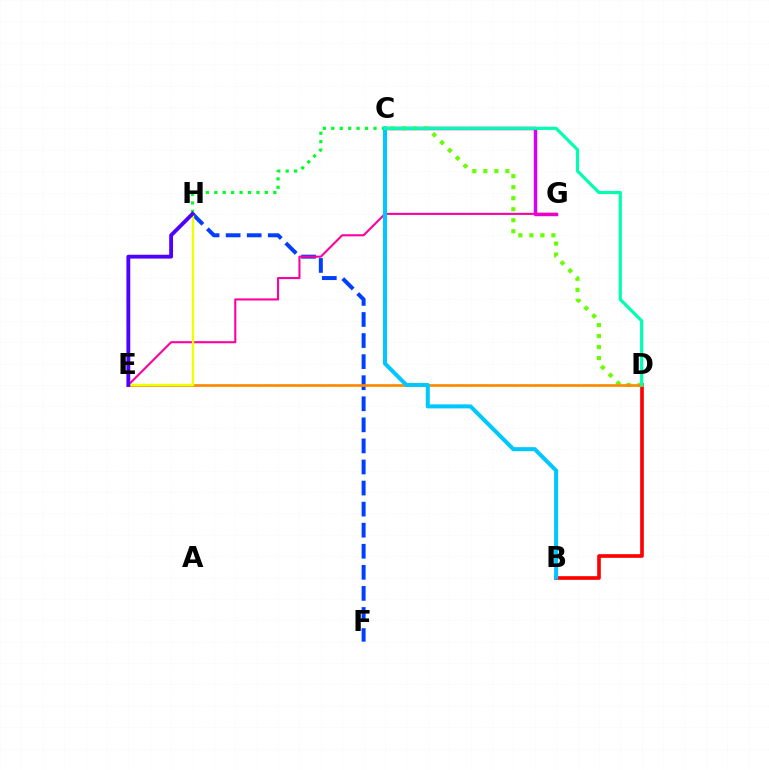{('C', 'G'): [{'color': '#d600ff', 'line_style': 'solid', 'thickness': 2.47}], ('B', 'D'): [{'color': '#ff0000', 'line_style': 'solid', 'thickness': 2.63}], ('C', 'D'): [{'color': '#66ff00', 'line_style': 'dotted', 'thickness': 2.99}, {'color': '#00ffaf', 'line_style': 'solid', 'thickness': 2.3}], ('F', 'H'): [{'color': '#003fff', 'line_style': 'dashed', 'thickness': 2.86}], ('E', 'G'): [{'color': '#ff00a0', 'line_style': 'solid', 'thickness': 1.51}], ('D', 'E'): [{'color': '#ff8800', 'line_style': 'solid', 'thickness': 1.92}], ('E', 'H'): [{'color': '#eeff00', 'line_style': 'solid', 'thickness': 1.68}, {'color': '#4f00ff', 'line_style': 'solid', 'thickness': 2.77}], ('C', 'H'): [{'color': '#00ff27', 'line_style': 'dotted', 'thickness': 2.29}], ('B', 'C'): [{'color': '#00c7ff', 'line_style': 'solid', 'thickness': 2.9}]}